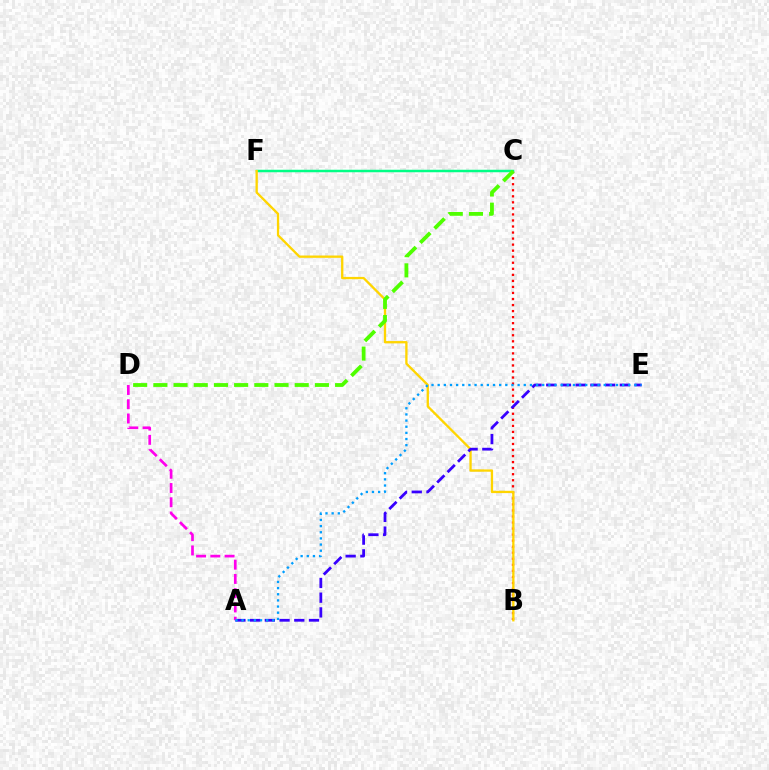{('B', 'C'): [{'color': '#ff0000', 'line_style': 'dotted', 'thickness': 1.64}], ('C', 'F'): [{'color': '#00ff86', 'line_style': 'solid', 'thickness': 1.8}], ('B', 'F'): [{'color': '#ffd500', 'line_style': 'solid', 'thickness': 1.67}], ('C', 'D'): [{'color': '#4fff00', 'line_style': 'dashed', 'thickness': 2.74}], ('A', 'E'): [{'color': '#3700ff', 'line_style': 'dashed', 'thickness': 2.0}, {'color': '#009eff', 'line_style': 'dotted', 'thickness': 1.67}], ('A', 'D'): [{'color': '#ff00ed', 'line_style': 'dashed', 'thickness': 1.94}]}